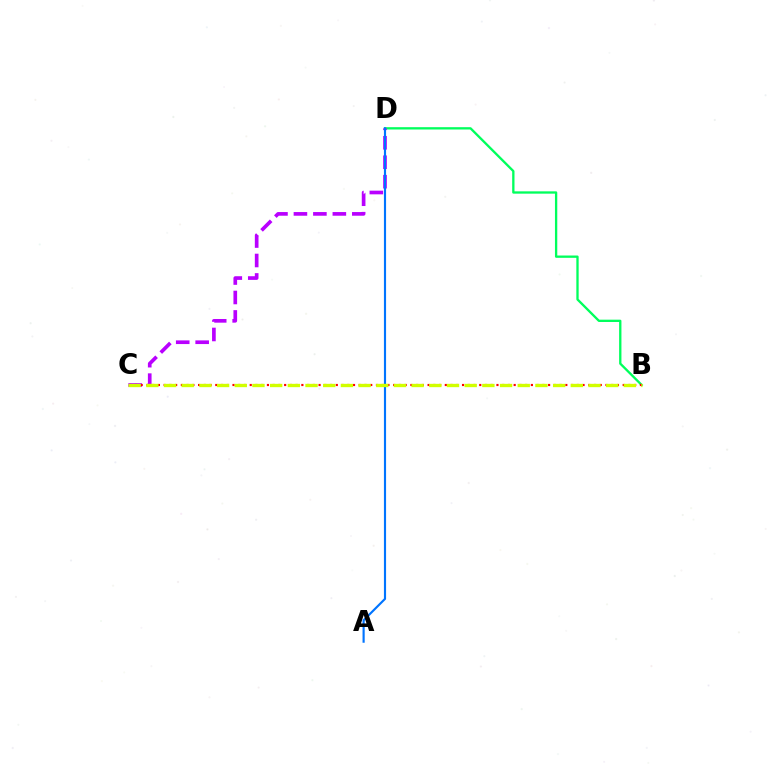{('B', 'D'): [{'color': '#00ff5c', 'line_style': 'solid', 'thickness': 1.67}], ('C', 'D'): [{'color': '#b900ff', 'line_style': 'dashed', 'thickness': 2.64}], ('A', 'D'): [{'color': '#0074ff', 'line_style': 'solid', 'thickness': 1.54}], ('B', 'C'): [{'color': '#ff0000', 'line_style': 'dotted', 'thickness': 1.56}, {'color': '#d1ff00', 'line_style': 'dashed', 'thickness': 2.4}]}